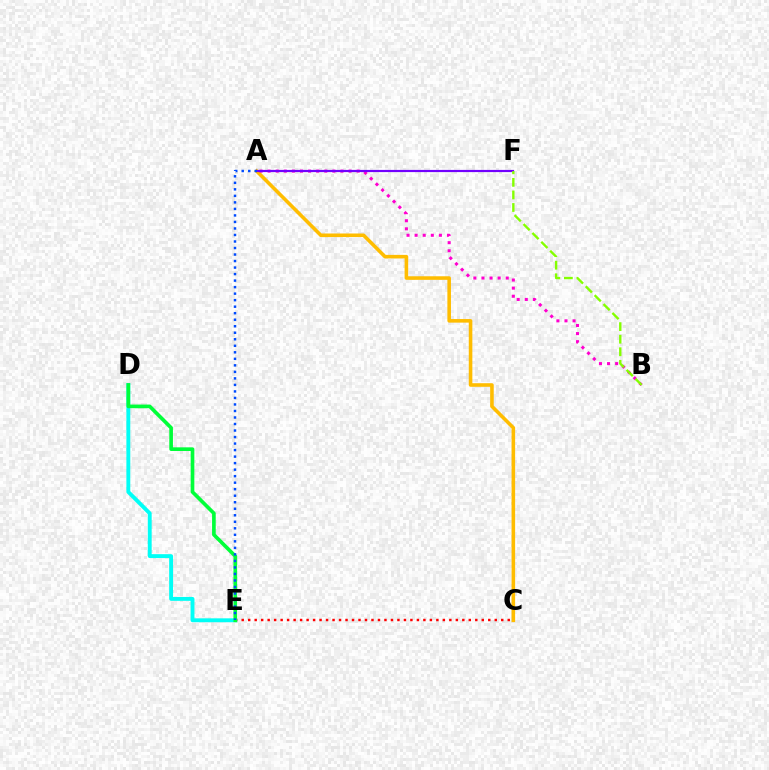{('A', 'C'): [{'color': '#ffbd00', 'line_style': 'solid', 'thickness': 2.58}], ('A', 'B'): [{'color': '#ff00cf', 'line_style': 'dotted', 'thickness': 2.2}], ('C', 'E'): [{'color': '#ff0000', 'line_style': 'dotted', 'thickness': 1.76}], ('D', 'E'): [{'color': '#00fff6', 'line_style': 'solid', 'thickness': 2.8}, {'color': '#00ff39', 'line_style': 'solid', 'thickness': 2.64}], ('A', 'F'): [{'color': '#7200ff', 'line_style': 'solid', 'thickness': 1.57}], ('B', 'F'): [{'color': '#84ff00', 'line_style': 'dashed', 'thickness': 1.71}], ('A', 'E'): [{'color': '#004bff', 'line_style': 'dotted', 'thickness': 1.77}]}